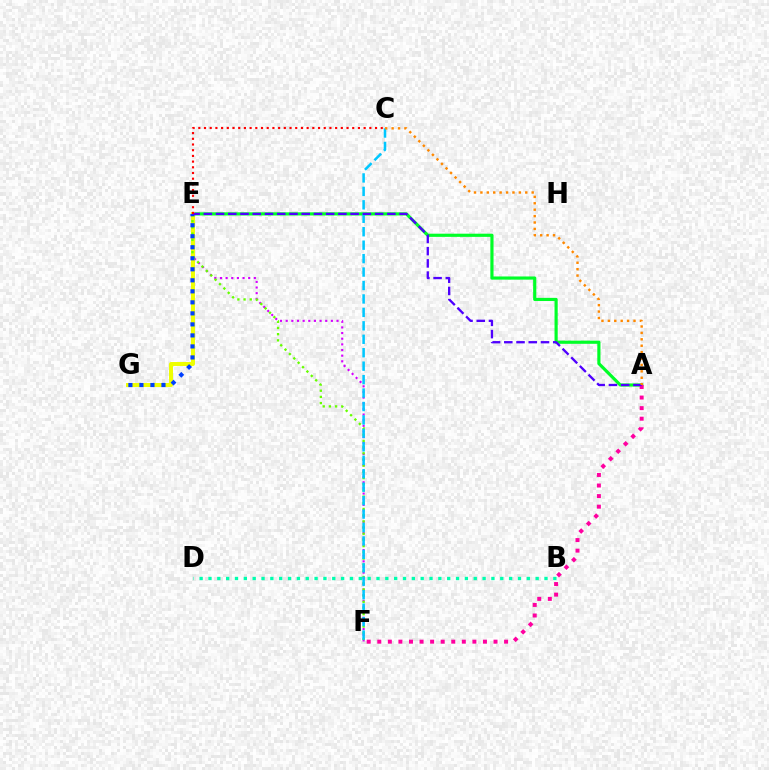{('E', 'F'): [{'color': '#d600ff', 'line_style': 'dotted', 'thickness': 1.53}, {'color': '#66ff00', 'line_style': 'dotted', 'thickness': 1.68}], ('A', 'E'): [{'color': '#00ff27', 'line_style': 'solid', 'thickness': 2.28}, {'color': '#4f00ff', 'line_style': 'dashed', 'thickness': 1.66}], ('E', 'G'): [{'color': '#eeff00', 'line_style': 'solid', 'thickness': 2.86}, {'color': '#003fff', 'line_style': 'dotted', 'thickness': 2.99}], ('C', 'F'): [{'color': '#00c7ff', 'line_style': 'dashed', 'thickness': 1.83}], ('A', 'F'): [{'color': '#ff00a0', 'line_style': 'dotted', 'thickness': 2.87}], ('B', 'D'): [{'color': '#00ffaf', 'line_style': 'dotted', 'thickness': 2.4}], ('C', 'E'): [{'color': '#ff0000', 'line_style': 'dotted', 'thickness': 1.55}], ('A', 'C'): [{'color': '#ff8800', 'line_style': 'dotted', 'thickness': 1.74}]}